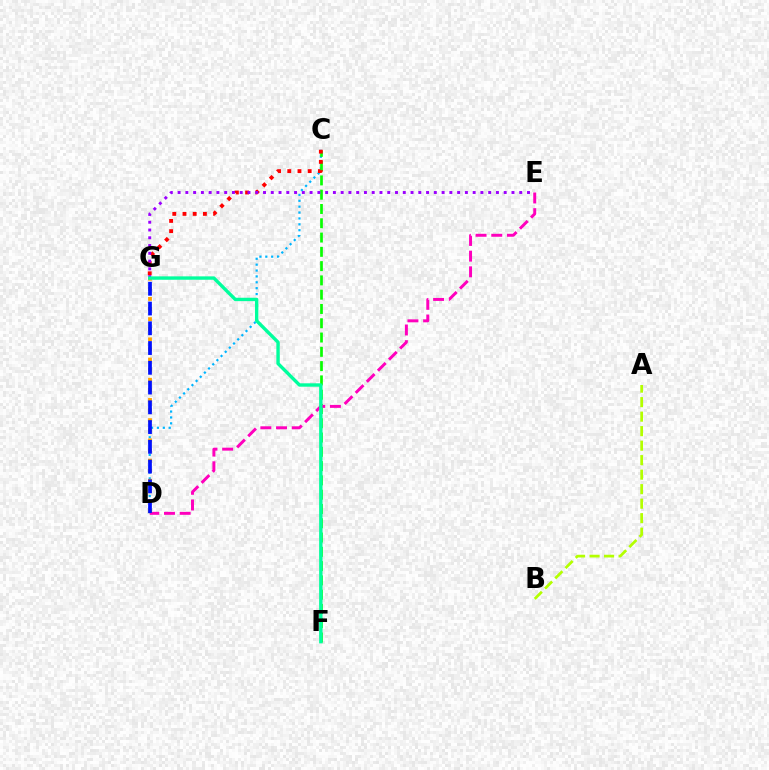{('A', 'B'): [{'color': '#b3ff00', 'line_style': 'dashed', 'thickness': 1.97}], ('C', 'D'): [{'color': '#00b5ff', 'line_style': 'dotted', 'thickness': 1.6}], ('C', 'F'): [{'color': '#08ff00', 'line_style': 'dashed', 'thickness': 1.94}], ('C', 'G'): [{'color': '#ff0000', 'line_style': 'dotted', 'thickness': 2.77}], ('D', 'E'): [{'color': '#ff00bd', 'line_style': 'dashed', 'thickness': 2.13}], ('D', 'G'): [{'color': '#ffa500', 'line_style': 'dotted', 'thickness': 2.75}, {'color': '#0010ff', 'line_style': 'dashed', 'thickness': 2.68}], ('E', 'G'): [{'color': '#9b00ff', 'line_style': 'dotted', 'thickness': 2.11}], ('F', 'G'): [{'color': '#00ff9d', 'line_style': 'solid', 'thickness': 2.44}]}